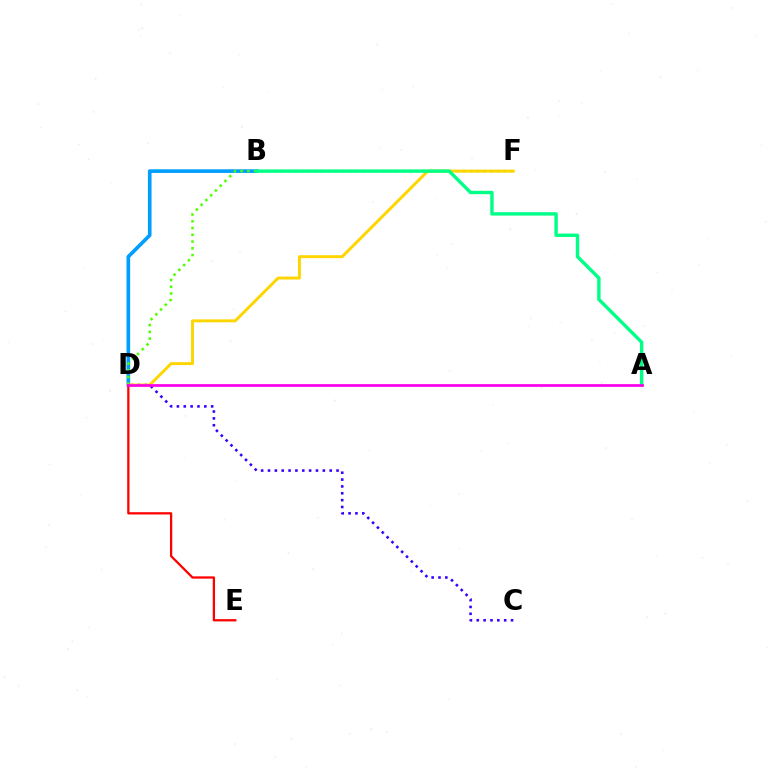{('C', 'D'): [{'color': '#3700ff', 'line_style': 'dotted', 'thickness': 1.86}], ('B', 'D'): [{'color': '#009eff', 'line_style': 'solid', 'thickness': 2.62}], ('D', 'F'): [{'color': '#4fff00', 'line_style': 'dotted', 'thickness': 1.83}, {'color': '#ffd500', 'line_style': 'solid', 'thickness': 2.11}], ('D', 'E'): [{'color': '#ff0000', 'line_style': 'solid', 'thickness': 1.63}], ('A', 'B'): [{'color': '#00ff86', 'line_style': 'solid', 'thickness': 2.44}], ('A', 'D'): [{'color': '#ff00ed', 'line_style': 'solid', 'thickness': 1.96}]}